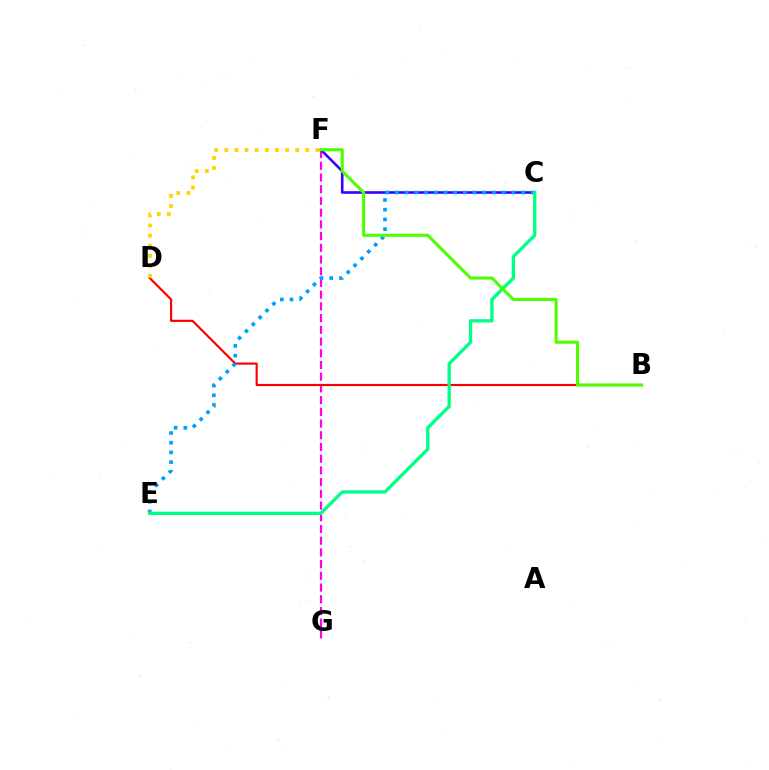{('F', 'G'): [{'color': '#ff00ed', 'line_style': 'dashed', 'thickness': 1.59}], ('C', 'F'): [{'color': '#3700ff', 'line_style': 'solid', 'thickness': 1.88}], ('B', 'D'): [{'color': '#ff0000', 'line_style': 'solid', 'thickness': 1.56}], ('C', 'E'): [{'color': '#009eff', 'line_style': 'dotted', 'thickness': 2.64}, {'color': '#00ff86', 'line_style': 'solid', 'thickness': 2.39}], ('B', 'F'): [{'color': '#4fff00', 'line_style': 'solid', 'thickness': 2.21}], ('D', 'F'): [{'color': '#ffd500', 'line_style': 'dotted', 'thickness': 2.75}]}